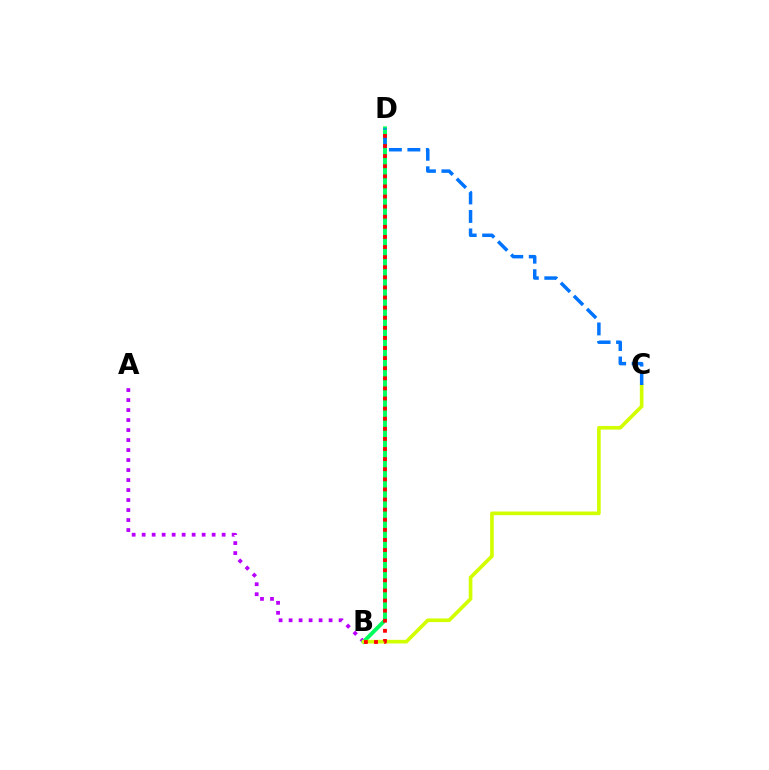{('A', 'B'): [{'color': '#b900ff', 'line_style': 'dotted', 'thickness': 2.72}], ('B', 'D'): [{'color': '#00ff5c', 'line_style': 'solid', 'thickness': 2.8}, {'color': '#ff0000', 'line_style': 'dotted', 'thickness': 2.74}], ('B', 'C'): [{'color': '#d1ff00', 'line_style': 'solid', 'thickness': 2.63}], ('C', 'D'): [{'color': '#0074ff', 'line_style': 'dashed', 'thickness': 2.51}]}